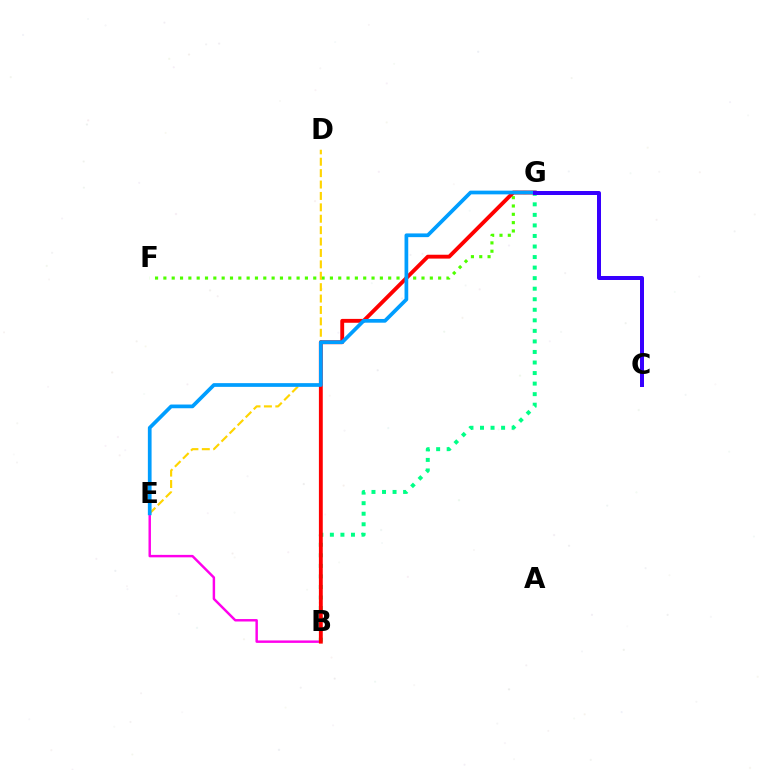{('F', 'G'): [{'color': '#4fff00', 'line_style': 'dotted', 'thickness': 2.26}], ('B', 'E'): [{'color': '#ff00ed', 'line_style': 'solid', 'thickness': 1.76}], ('B', 'G'): [{'color': '#00ff86', 'line_style': 'dotted', 'thickness': 2.87}, {'color': '#ff0000', 'line_style': 'solid', 'thickness': 2.79}], ('D', 'E'): [{'color': '#ffd500', 'line_style': 'dashed', 'thickness': 1.55}], ('E', 'G'): [{'color': '#009eff', 'line_style': 'solid', 'thickness': 2.67}], ('C', 'G'): [{'color': '#3700ff', 'line_style': 'solid', 'thickness': 2.88}]}